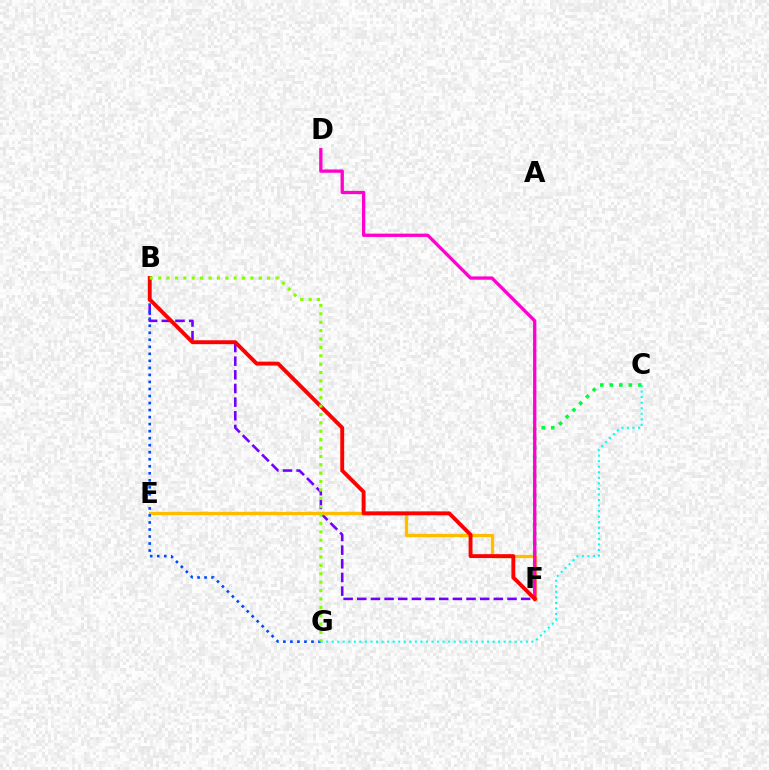{('C', 'F'): [{'color': '#00ff39', 'line_style': 'dotted', 'thickness': 2.59}], ('B', 'F'): [{'color': '#7200ff', 'line_style': 'dashed', 'thickness': 1.86}, {'color': '#ff0000', 'line_style': 'solid', 'thickness': 2.8}], ('E', 'F'): [{'color': '#ffbd00', 'line_style': 'solid', 'thickness': 2.4}], ('B', 'G'): [{'color': '#004bff', 'line_style': 'dotted', 'thickness': 1.91}, {'color': '#84ff00', 'line_style': 'dotted', 'thickness': 2.28}], ('D', 'F'): [{'color': '#ff00cf', 'line_style': 'solid', 'thickness': 2.37}], ('C', 'G'): [{'color': '#00fff6', 'line_style': 'dotted', 'thickness': 1.51}]}